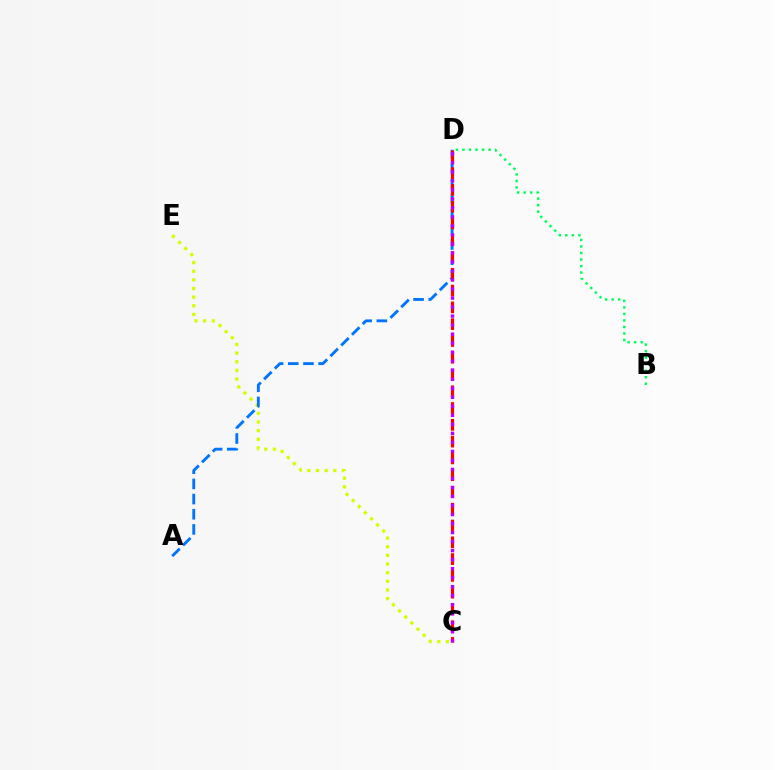{('C', 'E'): [{'color': '#d1ff00', 'line_style': 'dotted', 'thickness': 2.35}], ('A', 'D'): [{'color': '#0074ff', 'line_style': 'dashed', 'thickness': 2.06}], ('C', 'D'): [{'color': '#ff0000', 'line_style': 'dashed', 'thickness': 2.28}, {'color': '#b900ff', 'line_style': 'dotted', 'thickness': 2.45}], ('B', 'D'): [{'color': '#00ff5c', 'line_style': 'dotted', 'thickness': 1.77}]}